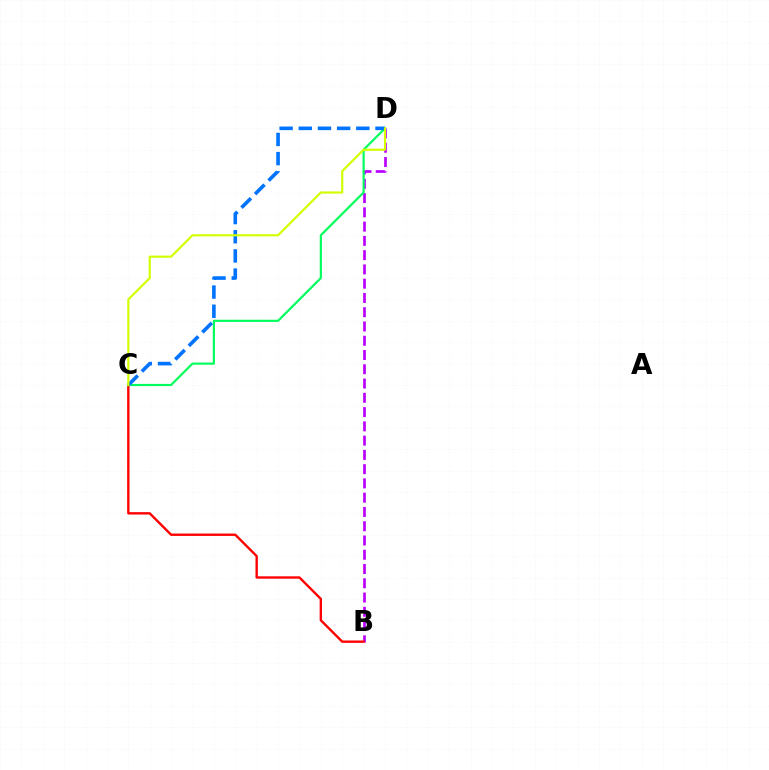{('B', 'D'): [{'color': '#b900ff', 'line_style': 'dashed', 'thickness': 1.94}], ('B', 'C'): [{'color': '#ff0000', 'line_style': 'solid', 'thickness': 1.71}], ('C', 'D'): [{'color': '#00ff5c', 'line_style': 'solid', 'thickness': 1.57}, {'color': '#0074ff', 'line_style': 'dashed', 'thickness': 2.6}, {'color': '#d1ff00', 'line_style': 'solid', 'thickness': 1.55}]}